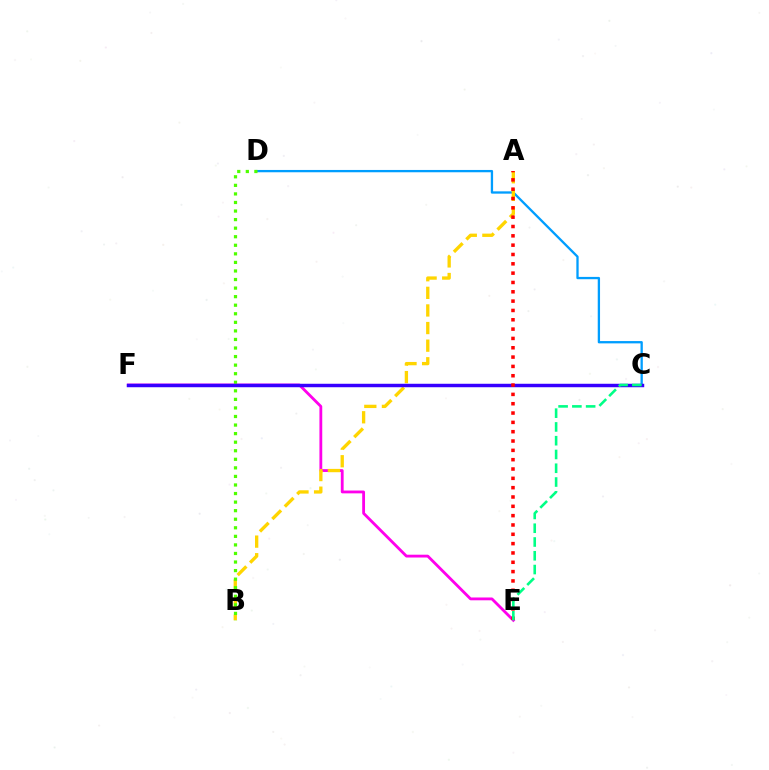{('C', 'D'): [{'color': '#009eff', 'line_style': 'solid', 'thickness': 1.66}], ('E', 'F'): [{'color': '#ff00ed', 'line_style': 'solid', 'thickness': 2.03}], ('A', 'B'): [{'color': '#ffd500', 'line_style': 'dashed', 'thickness': 2.39}], ('B', 'D'): [{'color': '#4fff00', 'line_style': 'dotted', 'thickness': 2.33}], ('C', 'F'): [{'color': '#3700ff', 'line_style': 'solid', 'thickness': 2.49}], ('A', 'E'): [{'color': '#ff0000', 'line_style': 'dotted', 'thickness': 2.53}], ('C', 'E'): [{'color': '#00ff86', 'line_style': 'dashed', 'thickness': 1.87}]}